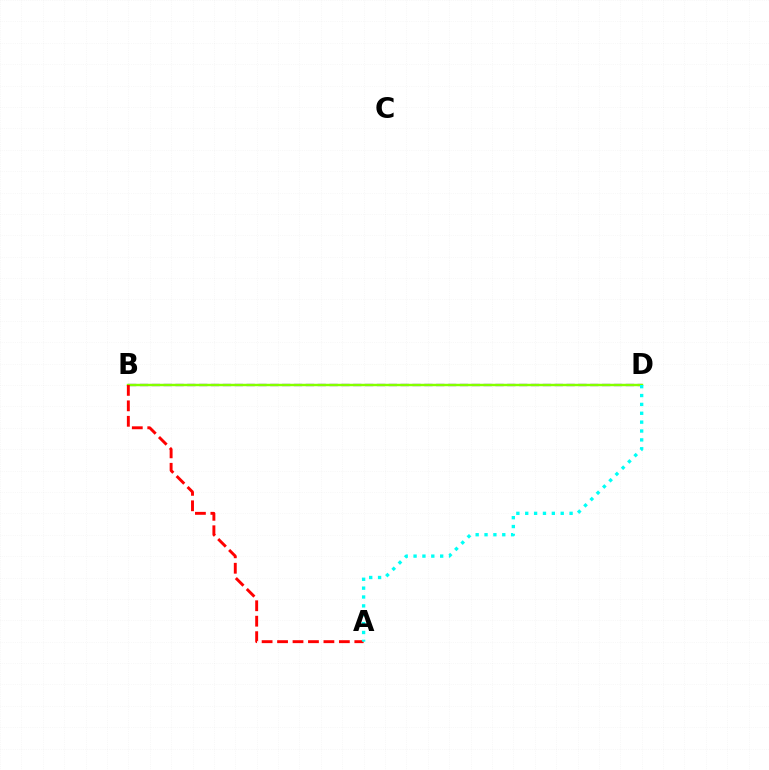{('B', 'D'): [{'color': '#7200ff', 'line_style': 'dashed', 'thickness': 1.61}, {'color': '#84ff00', 'line_style': 'solid', 'thickness': 1.75}], ('A', 'B'): [{'color': '#ff0000', 'line_style': 'dashed', 'thickness': 2.1}], ('A', 'D'): [{'color': '#00fff6', 'line_style': 'dotted', 'thickness': 2.41}]}